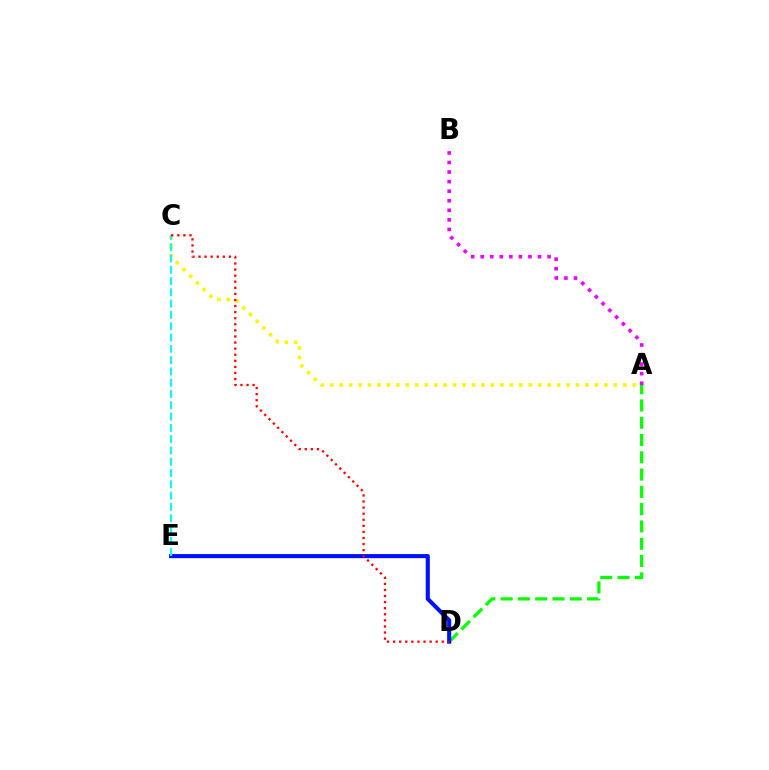{('A', 'C'): [{'color': '#fcf500', 'line_style': 'dotted', 'thickness': 2.57}], ('A', 'B'): [{'color': '#ee00ff', 'line_style': 'dotted', 'thickness': 2.6}], ('A', 'D'): [{'color': '#08ff00', 'line_style': 'dashed', 'thickness': 2.35}], ('D', 'E'): [{'color': '#0010ff', 'line_style': 'solid', 'thickness': 2.94}], ('C', 'E'): [{'color': '#00fff6', 'line_style': 'dashed', 'thickness': 1.53}], ('C', 'D'): [{'color': '#ff0000', 'line_style': 'dotted', 'thickness': 1.65}]}